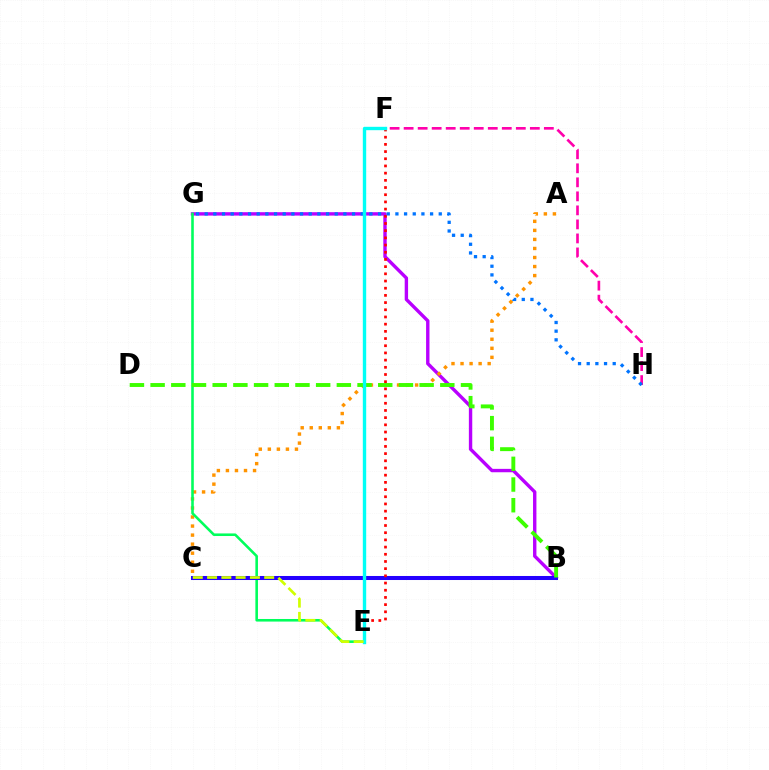{('B', 'G'): [{'color': '#b900ff', 'line_style': 'solid', 'thickness': 2.44}], ('A', 'C'): [{'color': '#ff9400', 'line_style': 'dotted', 'thickness': 2.46}], ('F', 'H'): [{'color': '#ff00ac', 'line_style': 'dashed', 'thickness': 1.9}], ('E', 'G'): [{'color': '#00ff5c', 'line_style': 'solid', 'thickness': 1.86}], ('B', 'C'): [{'color': '#2500ff', 'line_style': 'solid', 'thickness': 2.9}], ('B', 'D'): [{'color': '#3dff00', 'line_style': 'dashed', 'thickness': 2.81}], ('E', 'F'): [{'color': '#ff0000', 'line_style': 'dotted', 'thickness': 1.95}, {'color': '#00fff6', 'line_style': 'solid', 'thickness': 2.43}], ('G', 'H'): [{'color': '#0074ff', 'line_style': 'dotted', 'thickness': 2.36}], ('C', 'E'): [{'color': '#d1ff00', 'line_style': 'dashed', 'thickness': 1.94}]}